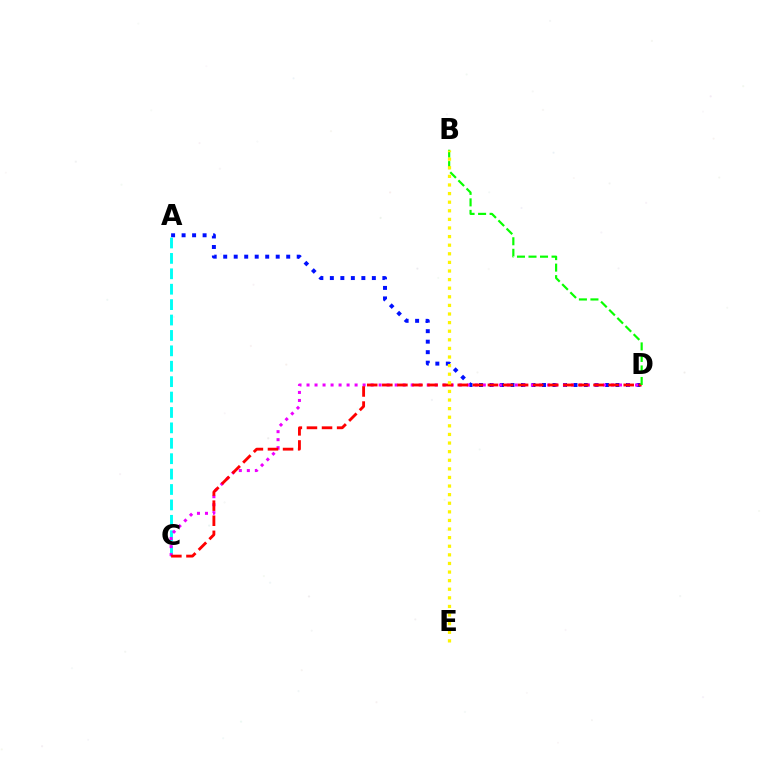{('A', 'D'): [{'color': '#0010ff', 'line_style': 'dotted', 'thickness': 2.85}], ('A', 'C'): [{'color': '#00fff6', 'line_style': 'dashed', 'thickness': 2.09}], ('C', 'D'): [{'color': '#ee00ff', 'line_style': 'dotted', 'thickness': 2.18}, {'color': '#ff0000', 'line_style': 'dashed', 'thickness': 2.05}], ('B', 'D'): [{'color': '#08ff00', 'line_style': 'dashed', 'thickness': 1.57}], ('B', 'E'): [{'color': '#fcf500', 'line_style': 'dotted', 'thickness': 2.34}]}